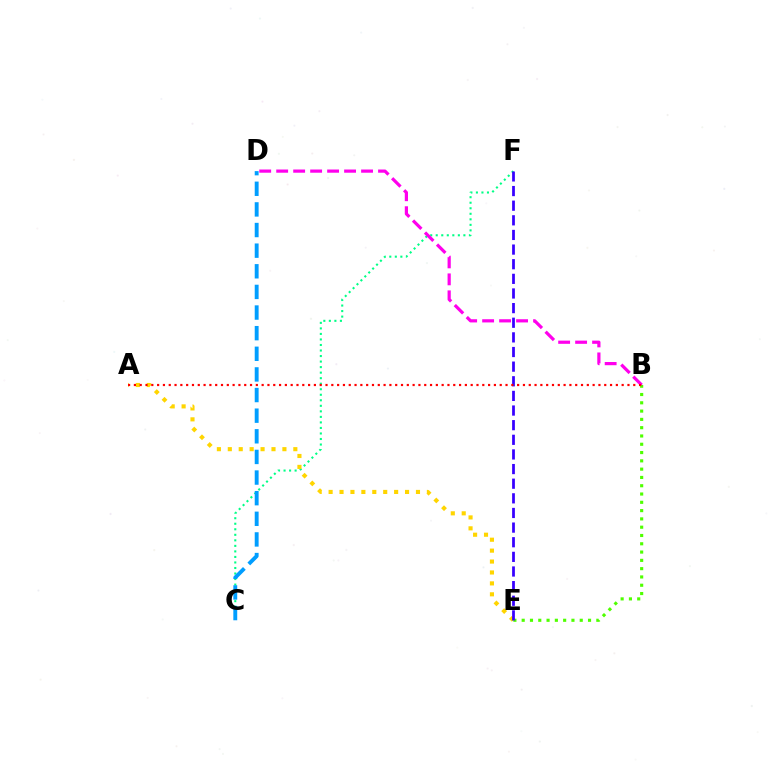{('C', 'F'): [{'color': '#00ff86', 'line_style': 'dotted', 'thickness': 1.5}], ('B', 'E'): [{'color': '#4fff00', 'line_style': 'dotted', 'thickness': 2.25}], ('B', 'D'): [{'color': '#ff00ed', 'line_style': 'dashed', 'thickness': 2.31}], ('C', 'D'): [{'color': '#009eff', 'line_style': 'dashed', 'thickness': 2.8}], ('A', 'E'): [{'color': '#ffd500', 'line_style': 'dotted', 'thickness': 2.97}], ('E', 'F'): [{'color': '#3700ff', 'line_style': 'dashed', 'thickness': 1.99}], ('A', 'B'): [{'color': '#ff0000', 'line_style': 'dotted', 'thickness': 1.58}]}